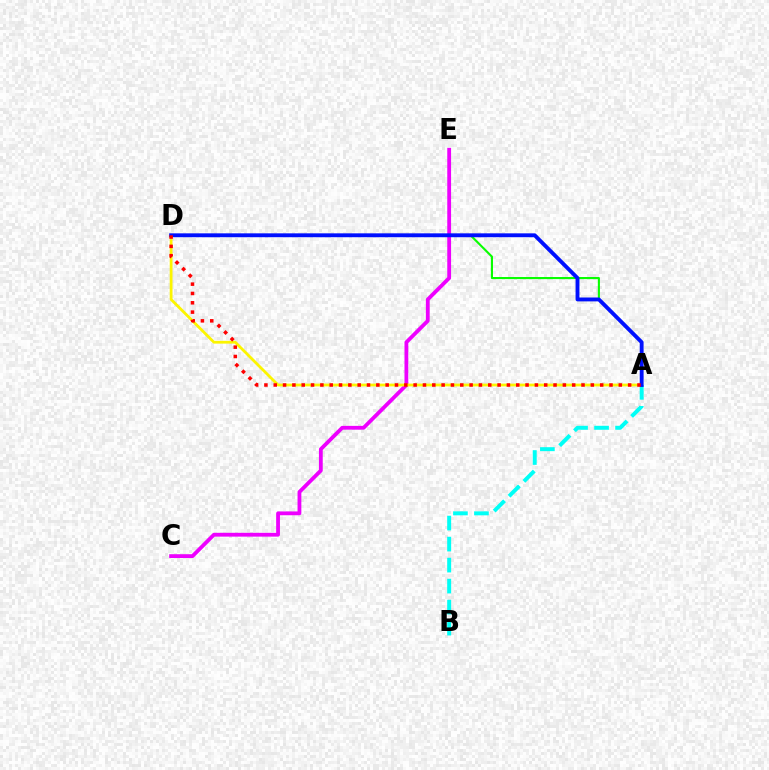{('C', 'E'): [{'color': '#ee00ff', 'line_style': 'solid', 'thickness': 2.74}], ('A', 'D'): [{'color': '#08ff00', 'line_style': 'solid', 'thickness': 1.52}, {'color': '#fcf500', 'line_style': 'solid', 'thickness': 2.01}, {'color': '#0010ff', 'line_style': 'solid', 'thickness': 2.79}, {'color': '#ff0000', 'line_style': 'dotted', 'thickness': 2.53}], ('A', 'B'): [{'color': '#00fff6', 'line_style': 'dashed', 'thickness': 2.85}]}